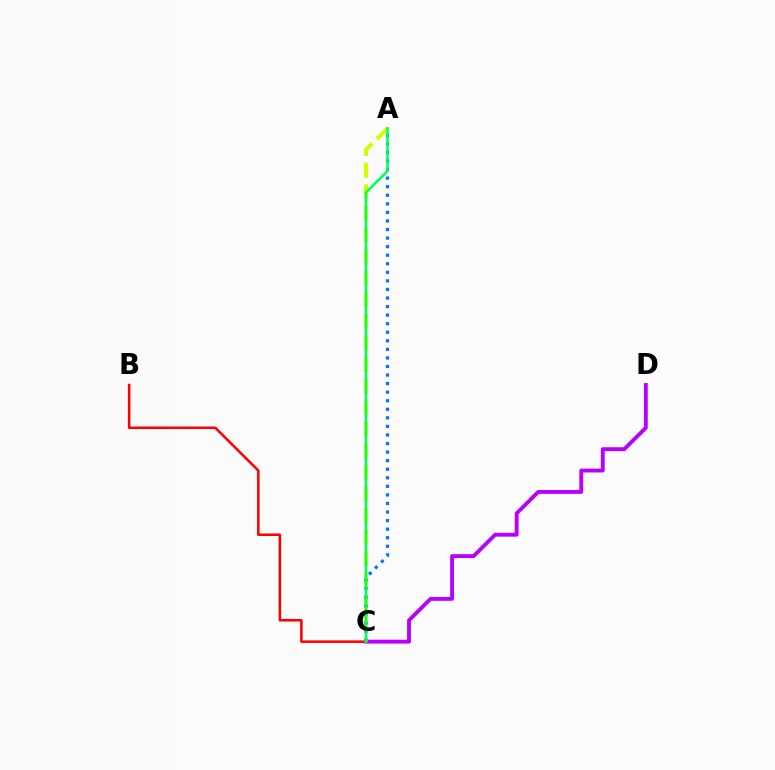{('C', 'D'): [{'color': '#b900ff', 'line_style': 'solid', 'thickness': 2.78}], ('B', 'C'): [{'color': '#ff0000', 'line_style': 'solid', 'thickness': 1.82}], ('A', 'C'): [{'color': '#d1ff00', 'line_style': 'dashed', 'thickness': 2.93}, {'color': '#0074ff', 'line_style': 'dotted', 'thickness': 2.33}, {'color': '#00ff5c', 'line_style': 'solid', 'thickness': 1.82}]}